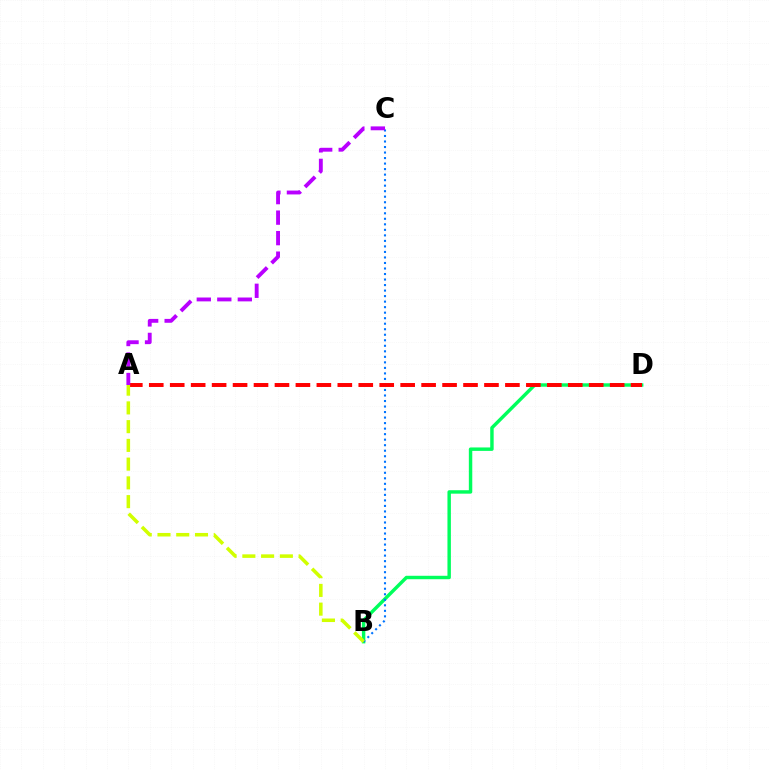{('B', 'D'): [{'color': '#00ff5c', 'line_style': 'solid', 'thickness': 2.48}], ('B', 'C'): [{'color': '#0074ff', 'line_style': 'dotted', 'thickness': 1.5}], ('A', 'D'): [{'color': '#ff0000', 'line_style': 'dashed', 'thickness': 2.85}], ('A', 'C'): [{'color': '#b900ff', 'line_style': 'dashed', 'thickness': 2.79}], ('A', 'B'): [{'color': '#d1ff00', 'line_style': 'dashed', 'thickness': 2.55}]}